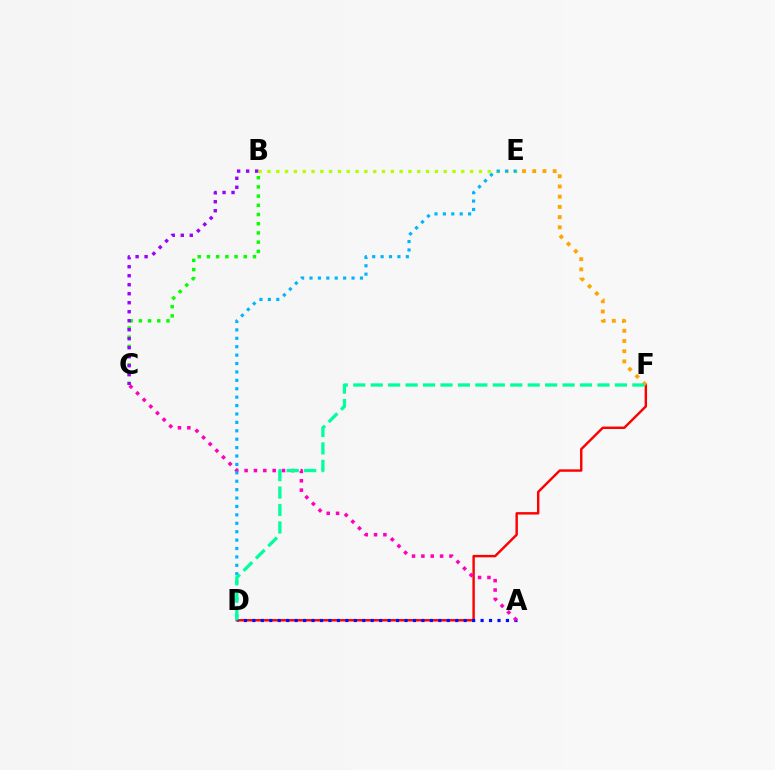{('D', 'F'): [{'color': '#ff0000', 'line_style': 'solid', 'thickness': 1.74}, {'color': '#00ff9d', 'line_style': 'dashed', 'thickness': 2.37}], ('E', 'F'): [{'color': '#ffa500', 'line_style': 'dotted', 'thickness': 2.77}], ('B', 'E'): [{'color': '#b3ff00', 'line_style': 'dotted', 'thickness': 2.39}], ('A', 'D'): [{'color': '#0010ff', 'line_style': 'dotted', 'thickness': 2.3}], ('A', 'C'): [{'color': '#ff00bd', 'line_style': 'dotted', 'thickness': 2.54}], ('D', 'E'): [{'color': '#00b5ff', 'line_style': 'dotted', 'thickness': 2.28}], ('B', 'C'): [{'color': '#08ff00', 'line_style': 'dotted', 'thickness': 2.5}, {'color': '#9b00ff', 'line_style': 'dotted', 'thickness': 2.44}]}